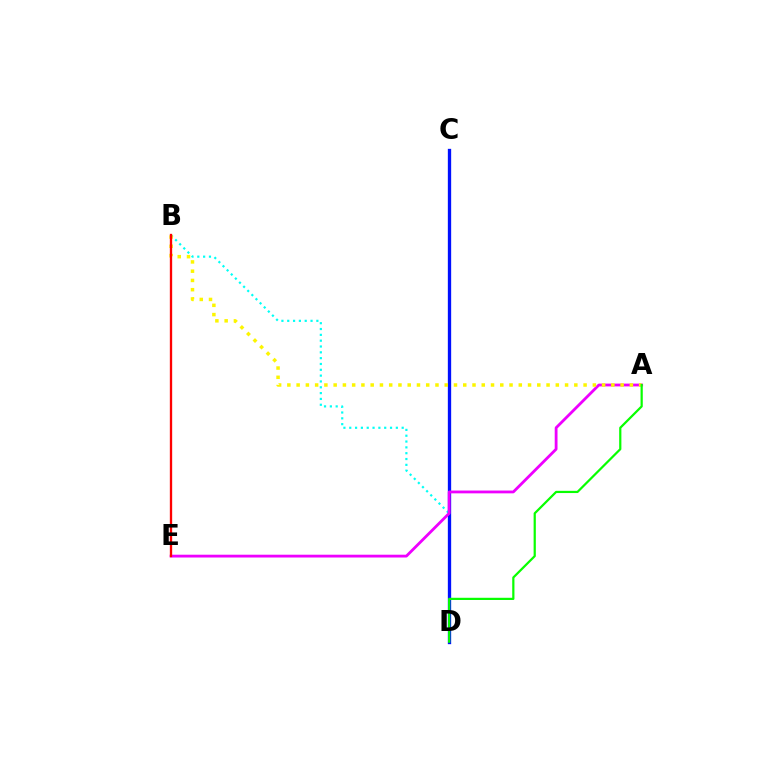{('B', 'D'): [{'color': '#00fff6', 'line_style': 'dotted', 'thickness': 1.58}], ('C', 'D'): [{'color': '#0010ff', 'line_style': 'solid', 'thickness': 2.39}], ('A', 'E'): [{'color': '#ee00ff', 'line_style': 'solid', 'thickness': 2.02}], ('A', 'B'): [{'color': '#fcf500', 'line_style': 'dotted', 'thickness': 2.52}], ('A', 'D'): [{'color': '#08ff00', 'line_style': 'solid', 'thickness': 1.6}], ('B', 'E'): [{'color': '#ff0000', 'line_style': 'solid', 'thickness': 1.68}]}